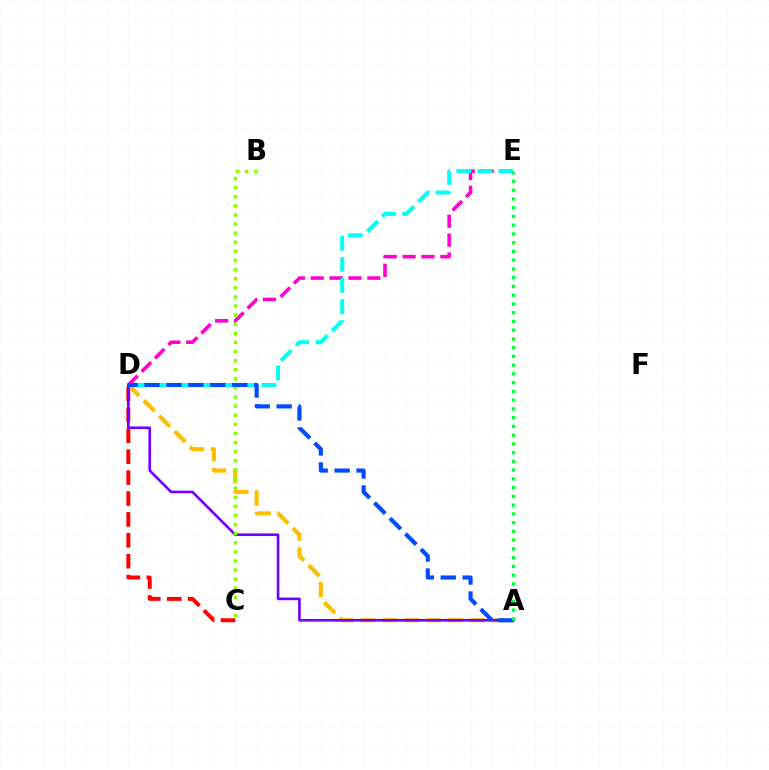{('C', 'D'): [{'color': '#ff0000', 'line_style': 'dashed', 'thickness': 2.84}], ('D', 'E'): [{'color': '#ff00cf', 'line_style': 'dashed', 'thickness': 2.56}, {'color': '#00fff6', 'line_style': 'dashed', 'thickness': 2.87}], ('A', 'D'): [{'color': '#ffbd00', 'line_style': 'dashed', 'thickness': 2.96}, {'color': '#7200ff', 'line_style': 'solid', 'thickness': 1.91}, {'color': '#004bff', 'line_style': 'dashed', 'thickness': 2.98}], ('B', 'C'): [{'color': '#84ff00', 'line_style': 'dotted', 'thickness': 2.47}], ('A', 'E'): [{'color': '#00ff39', 'line_style': 'dotted', 'thickness': 2.38}]}